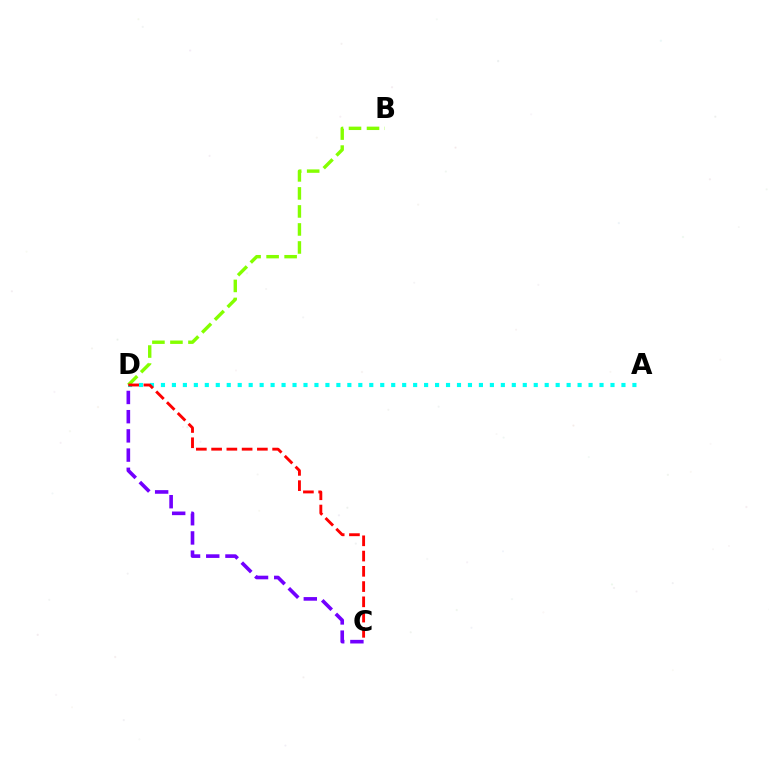{('C', 'D'): [{'color': '#7200ff', 'line_style': 'dashed', 'thickness': 2.61}, {'color': '#ff0000', 'line_style': 'dashed', 'thickness': 2.07}], ('A', 'D'): [{'color': '#00fff6', 'line_style': 'dotted', 'thickness': 2.98}], ('B', 'D'): [{'color': '#84ff00', 'line_style': 'dashed', 'thickness': 2.45}]}